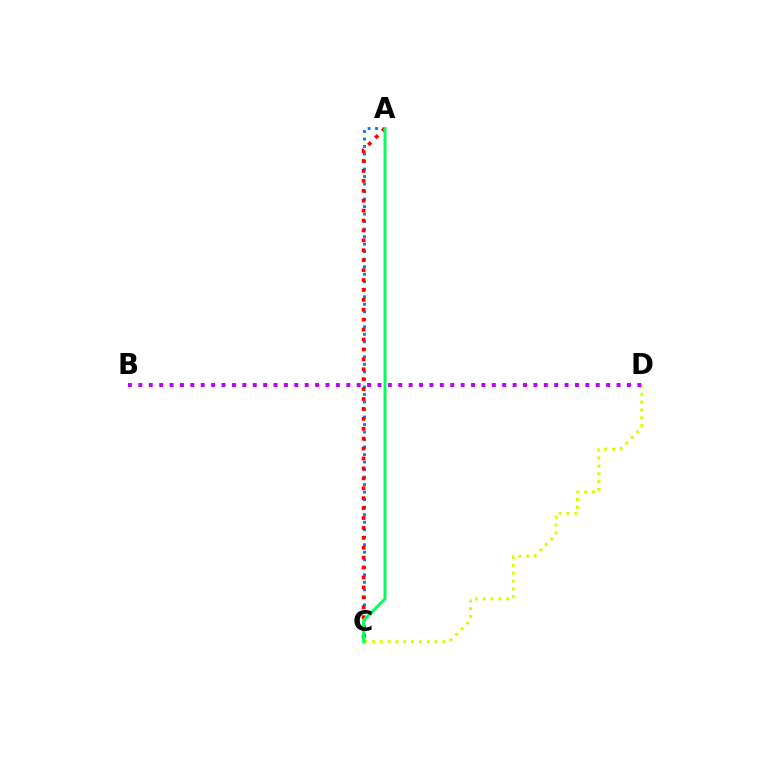{('A', 'C'): [{'color': '#0074ff', 'line_style': 'dotted', 'thickness': 2.04}, {'color': '#ff0000', 'line_style': 'dotted', 'thickness': 2.69}, {'color': '#00ff5c', 'line_style': 'solid', 'thickness': 2.11}], ('C', 'D'): [{'color': '#d1ff00', 'line_style': 'dotted', 'thickness': 2.13}], ('B', 'D'): [{'color': '#b900ff', 'line_style': 'dotted', 'thickness': 2.82}]}